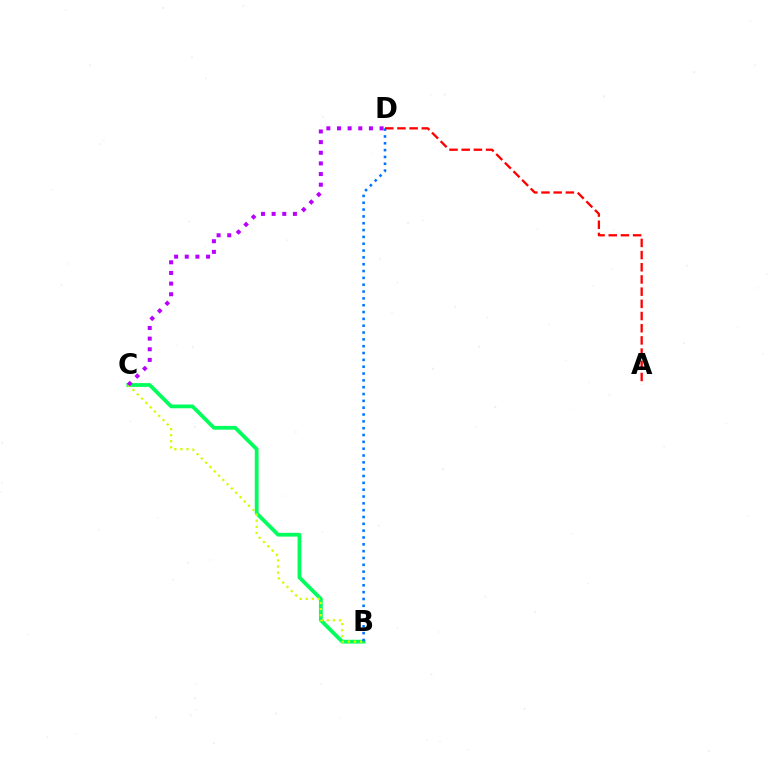{('B', 'C'): [{'color': '#00ff5c', 'line_style': 'solid', 'thickness': 2.72}, {'color': '#d1ff00', 'line_style': 'dotted', 'thickness': 1.65}], ('B', 'D'): [{'color': '#0074ff', 'line_style': 'dotted', 'thickness': 1.86}], ('C', 'D'): [{'color': '#b900ff', 'line_style': 'dotted', 'thickness': 2.89}], ('A', 'D'): [{'color': '#ff0000', 'line_style': 'dashed', 'thickness': 1.66}]}